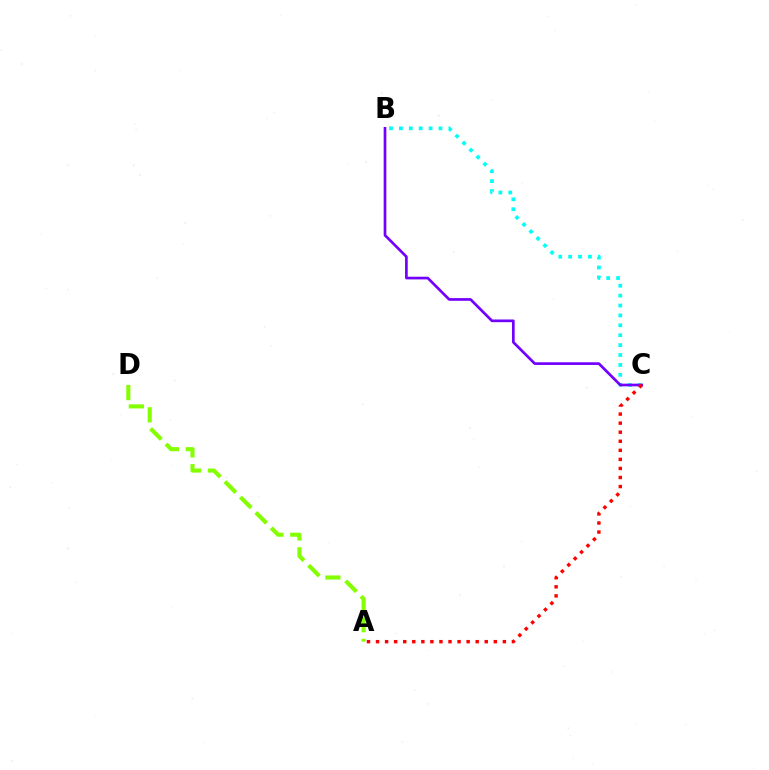{('A', 'D'): [{'color': '#84ff00', 'line_style': 'dashed', 'thickness': 2.96}], ('B', 'C'): [{'color': '#00fff6', 'line_style': 'dotted', 'thickness': 2.69}, {'color': '#7200ff', 'line_style': 'solid', 'thickness': 1.93}], ('A', 'C'): [{'color': '#ff0000', 'line_style': 'dotted', 'thickness': 2.46}]}